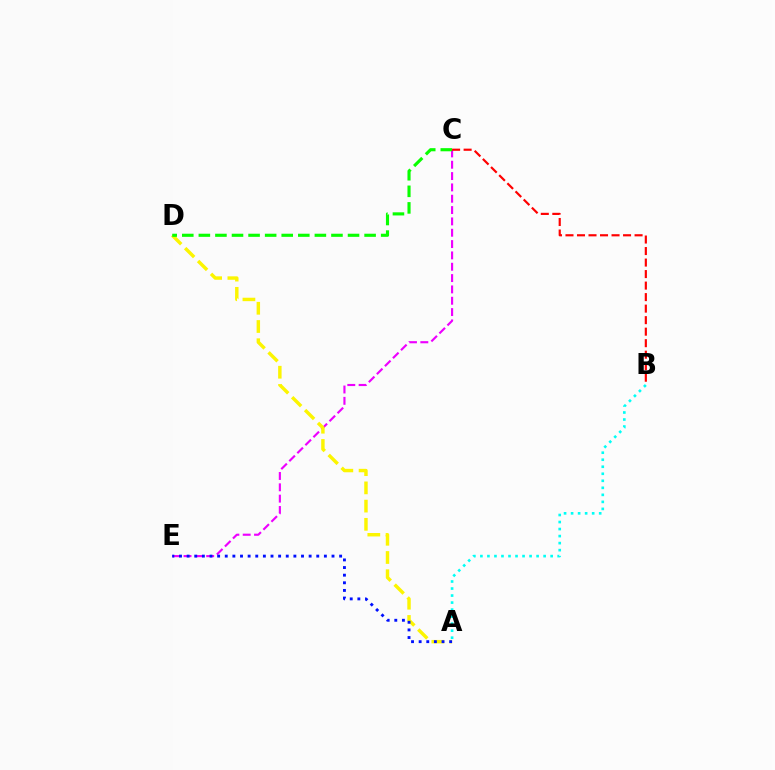{('C', 'E'): [{'color': '#ee00ff', 'line_style': 'dashed', 'thickness': 1.54}], ('A', 'D'): [{'color': '#fcf500', 'line_style': 'dashed', 'thickness': 2.48}], ('C', 'D'): [{'color': '#08ff00', 'line_style': 'dashed', 'thickness': 2.25}], ('A', 'E'): [{'color': '#0010ff', 'line_style': 'dotted', 'thickness': 2.07}], ('B', 'C'): [{'color': '#ff0000', 'line_style': 'dashed', 'thickness': 1.56}], ('A', 'B'): [{'color': '#00fff6', 'line_style': 'dotted', 'thickness': 1.91}]}